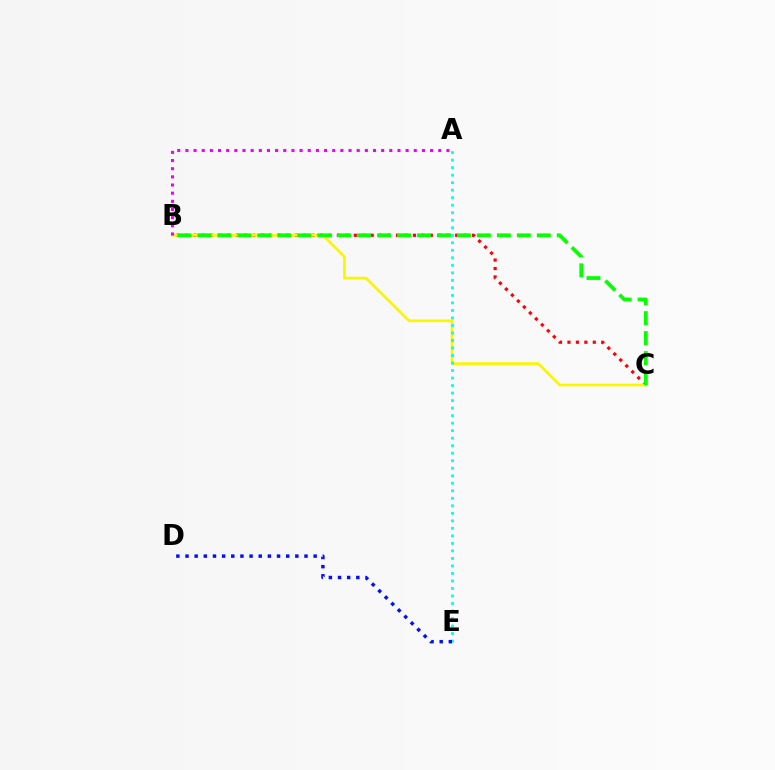{('B', 'C'): [{'color': '#ff0000', 'line_style': 'dotted', 'thickness': 2.3}, {'color': '#fcf500', 'line_style': 'solid', 'thickness': 1.93}, {'color': '#08ff00', 'line_style': 'dashed', 'thickness': 2.71}], ('A', 'B'): [{'color': '#ee00ff', 'line_style': 'dotted', 'thickness': 2.22}], ('A', 'E'): [{'color': '#00fff6', 'line_style': 'dotted', 'thickness': 2.04}], ('D', 'E'): [{'color': '#0010ff', 'line_style': 'dotted', 'thickness': 2.49}]}